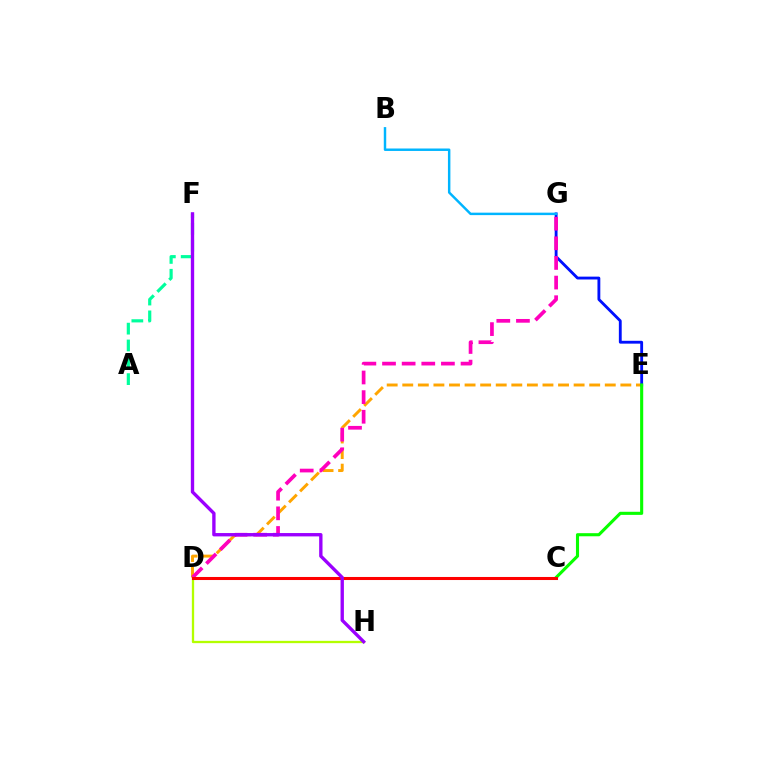{('A', 'F'): [{'color': '#00ff9d', 'line_style': 'dashed', 'thickness': 2.29}], ('D', 'E'): [{'color': '#ffa500', 'line_style': 'dashed', 'thickness': 2.12}], ('E', 'G'): [{'color': '#0010ff', 'line_style': 'solid', 'thickness': 2.05}], ('D', 'G'): [{'color': '#ff00bd', 'line_style': 'dashed', 'thickness': 2.67}], ('C', 'E'): [{'color': '#08ff00', 'line_style': 'solid', 'thickness': 2.23}], ('D', 'H'): [{'color': '#b3ff00', 'line_style': 'solid', 'thickness': 1.66}], ('C', 'D'): [{'color': '#ff0000', 'line_style': 'solid', 'thickness': 2.2}], ('B', 'G'): [{'color': '#00b5ff', 'line_style': 'solid', 'thickness': 1.77}], ('F', 'H'): [{'color': '#9b00ff', 'line_style': 'solid', 'thickness': 2.41}]}